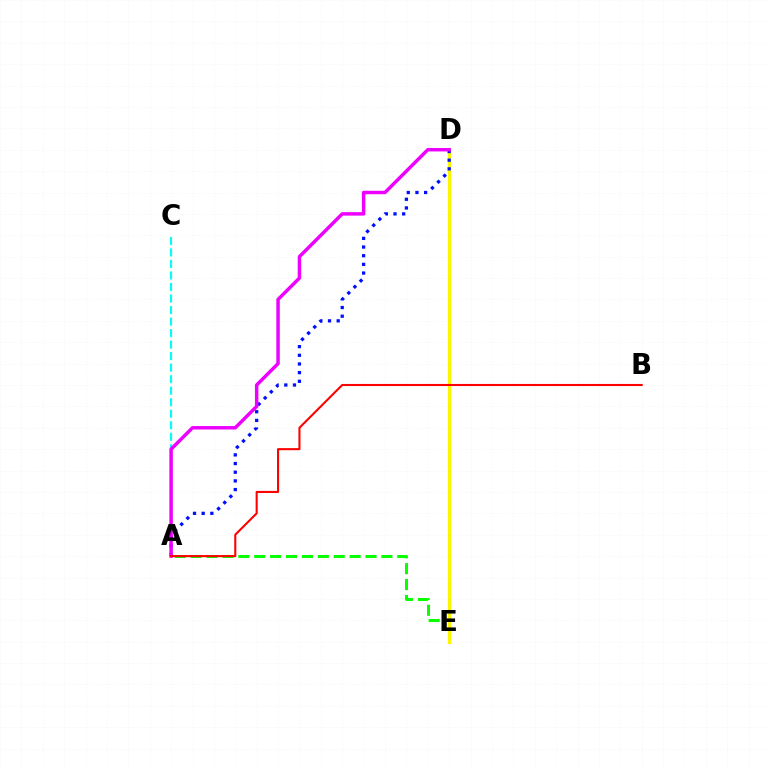{('A', 'E'): [{'color': '#08ff00', 'line_style': 'dashed', 'thickness': 2.16}], ('A', 'C'): [{'color': '#00fff6', 'line_style': 'dashed', 'thickness': 1.57}], ('D', 'E'): [{'color': '#fcf500', 'line_style': 'solid', 'thickness': 2.31}], ('A', 'D'): [{'color': '#0010ff', 'line_style': 'dotted', 'thickness': 2.36}, {'color': '#ee00ff', 'line_style': 'solid', 'thickness': 2.49}], ('A', 'B'): [{'color': '#ff0000', 'line_style': 'solid', 'thickness': 1.5}]}